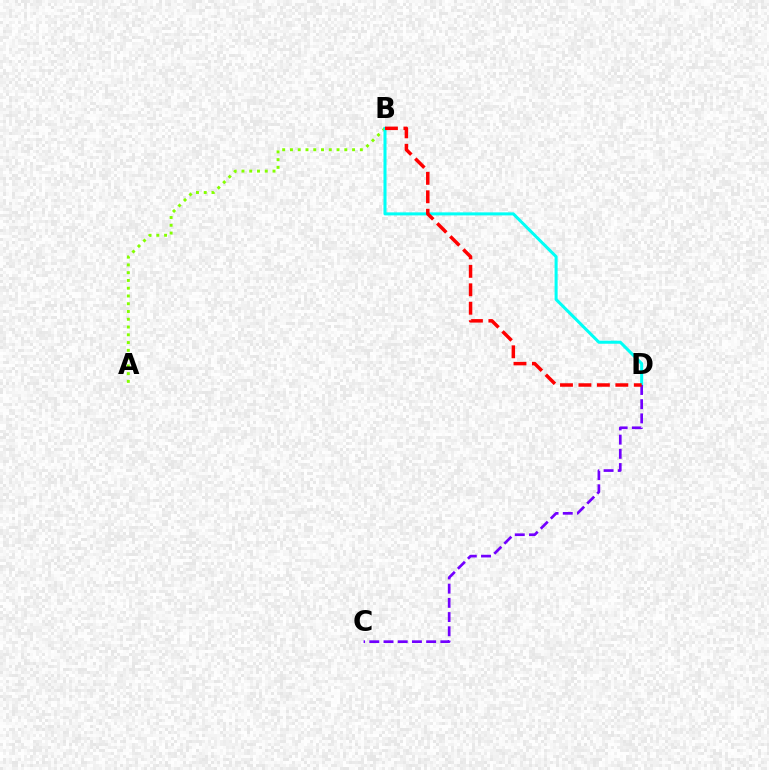{('A', 'B'): [{'color': '#84ff00', 'line_style': 'dotted', 'thickness': 2.11}], ('B', 'D'): [{'color': '#00fff6', 'line_style': 'solid', 'thickness': 2.19}, {'color': '#ff0000', 'line_style': 'dashed', 'thickness': 2.51}], ('C', 'D'): [{'color': '#7200ff', 'line_style': 'dashed', 'thickness': 1.93}]}